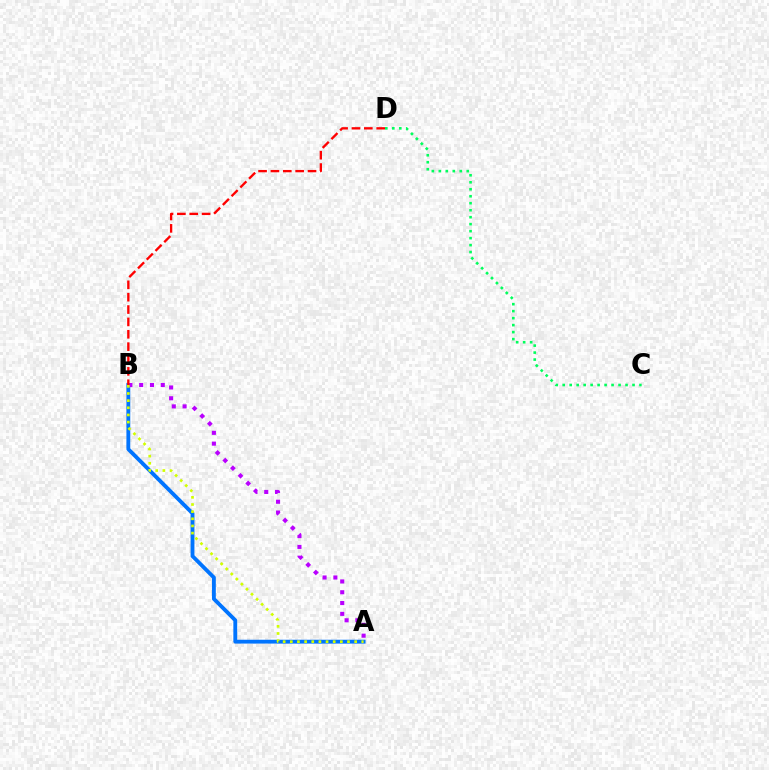{('A', 'B'): [{'color': '#0074ff', 'line_style': 'solid', 'thickness': 2.77}, {'color': '#b900ff', 'line_style': 'dotted', 'thickness': 2.93}, {'color': '#d1ff00', 'line_style': 'dotted', 'thickness': 1.94}], ('C', 'D'): [{'color': '#00ff5c', 'line_style': 'dotted', 'thickness': 1.9}], ('B', 'D'): [{'color': '#ff0000', 'line_style': 'dashed', 'thickness': 1.68}]}